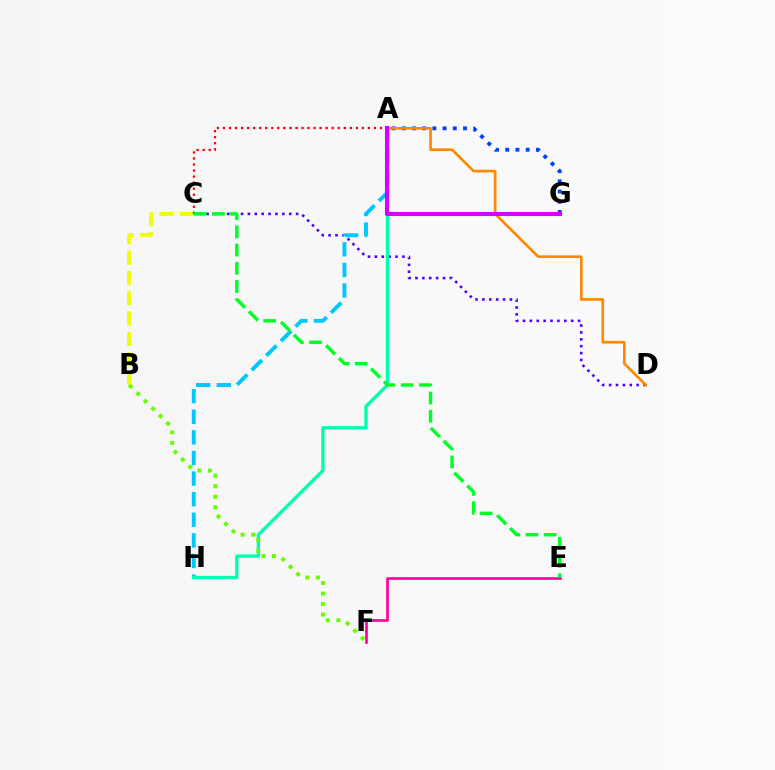{('C', 'D'): [{'color': '#4f00ff', 'line_style': 'dotted', 'thickness': 1.87}], ('B', 'C'): [{'color': '#eeff00', 'line_style': 'dashed', 'thickness': 2.76}], ('A', 'H'): [{'color': '#00c7ff', 'line_style': 'dashed', 'thickness': 2.8}, {'color': '#00ffaf', 'line_style': 'solid', 'thickness': 2.36}], ('A', 'G'): [{'color': '#003fff', 'line_style': 'dotted', 'thickness': 2.78}, {'color': '#d600ff', 'line_style': 'solid', 'thickness': 2.94}], ('A', 'C'): [{'color': '#ff0000', 'line_style': 'dotted', 'thickness': 1.64}], ('E', 'F'): [{'color': '#ff00a0', 'line_style': 'solid', 'thickness': 1.93}], ('B', 'F'): [{'color': '#66ff00', 'line_style': 'dotted', 'thickness': 2.87}], ('A', 'D'): [{'color': '#ff8800', 'line_style': 'solid', 'thickness': 1.92}], ('C', 'E'): [{'color': '#00ff27', 'line_style': 'dashed', 'thickness': 2.47}]}